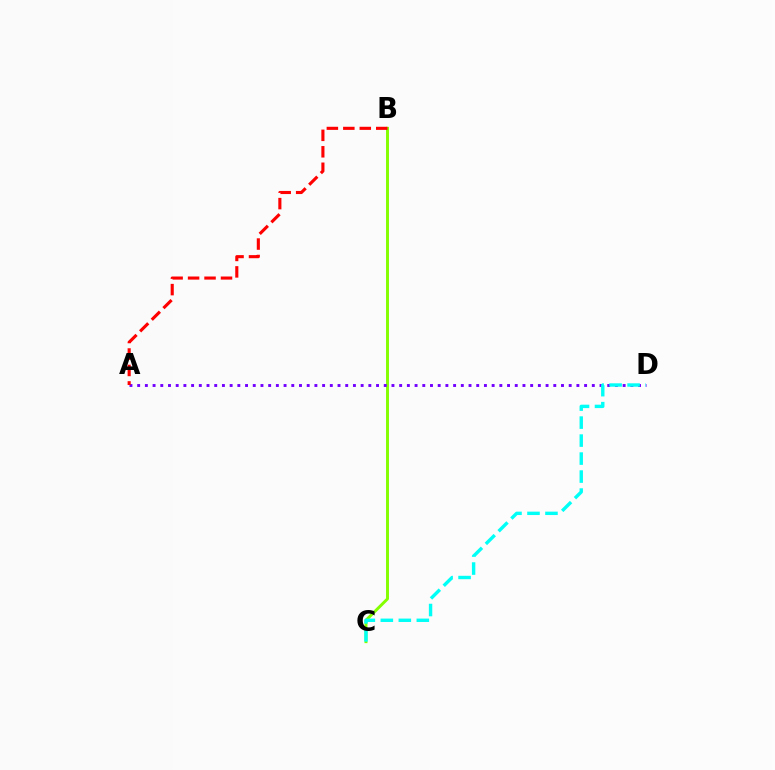{('B', 'C'): [{'color': '#84ff00', 'line_style': 'solid', 'thickness': 2.11}], ('A', 'D'): [{'color': '#7200ff', 'line_style': 'dotted', 'thickness': 2.09}], ('A', 'B'): [{'color': '#ff0000', 'line_style': 'dashed', 'thickness': 2.24}], ('C', 'D'): [{'color': '#00fff6', 'line_style': 'dashed', 'thickness': 2.44}]}